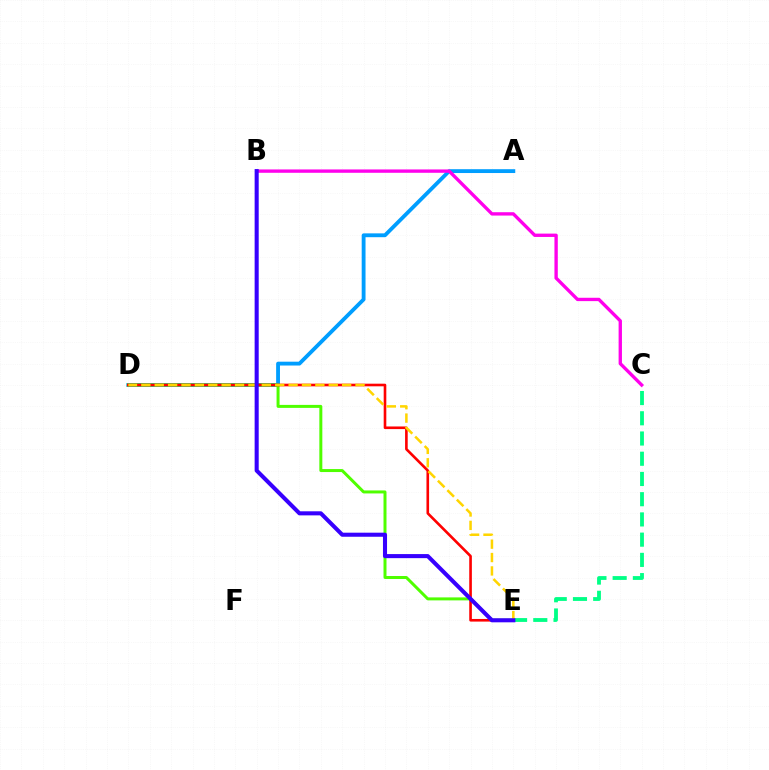{('A', 'D'): [{'color': '#009eff', 'line_style': 'solid', 'thickness': 2.76}], ('C', 'E'): [{'color': '#00ff86', 'line_style': 'dashed', 'thickness': 2.75}], ('B', 'C'): [{'color': '#ff00ed', 'line_style': 'solid', 'thickness': 2.41}], ('D', 'E'): [{'color': '#4fff00', 'line_style': 'solid', 'thickness': 2.15}, {'color': '#ff0000', 'line_style': 'solid', 'thickness': 1.89}, {'color': '#ffd500', 'line_style': 'dashed', 'thickness': 1.82}], ('B', 'E'): [{'color': '#3700ff', 'line_style': 'solid', 'thickness': 2.93}]}